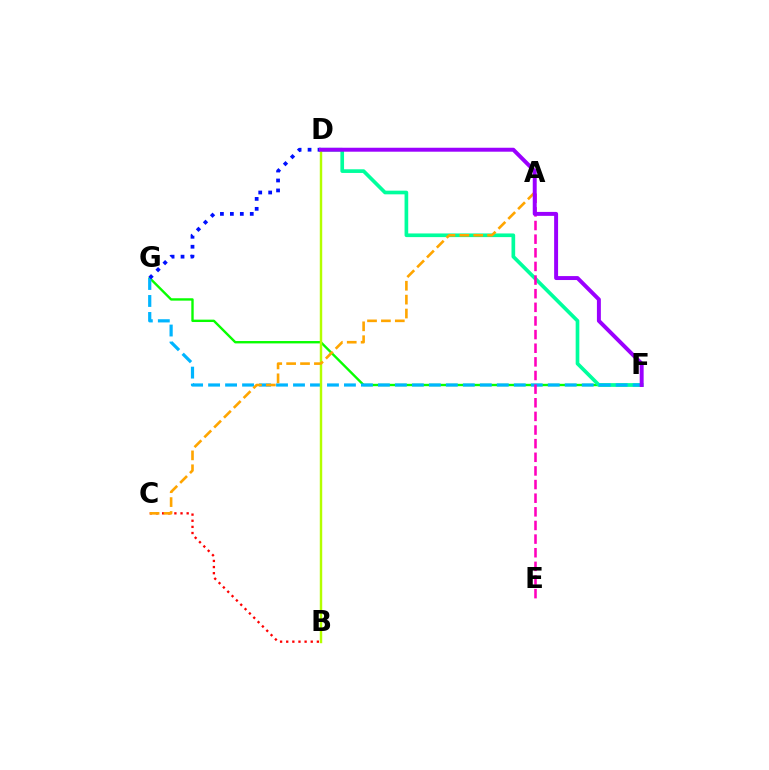{('F', 'G'): [{'color': '#08ff00', 'line_style': 'solid', 'thickness': 1.71}, {'color': '#00b5ff', 'line_style': 'dashed', 'thickness': 2.31}], ('D', 'F'): [{'color': '#00ff9d', 'line_style': 'solid', 'thickness': 2.64}, {'color': '#9b00ff', 'line_style': 'solid', 'thickness': 2.84}], ('B', 'C'): [{'color': '#ff0000', 'line_style': 'dotted', 'thickness': 1.67}], ('D', 'G'): [{'color': '#0010ff', 'line_style': 'dotted', 'thickness': 2.7}], ('A', 'E'): [{'color': '#ff00bd', 'line_style': 'dashed', 'thickness': 1.85}], ('B', 'D'): [{'color': '#b3ff00', 'line_style': 'solid', 'thickness': 1.75}], ('A', 'C'): [{'color': '#ffa500', 'line_style': 'dashed', 'thickness': 1.89}]}